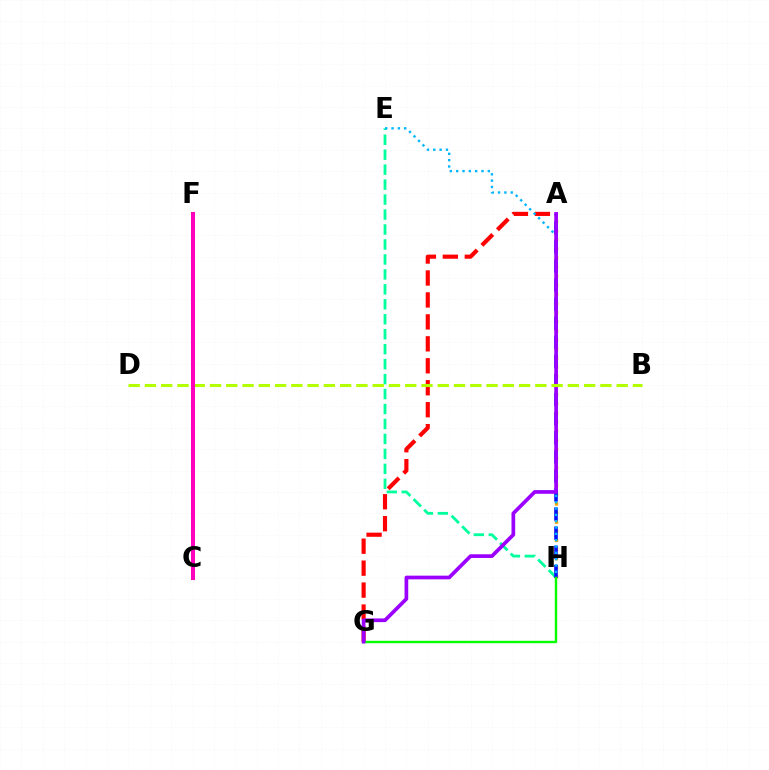{('A', 'G'): [{'color': '#ff0000', 'line_style': 'dashed', 'thickness': 2.98}, {'color': '#9b00ff', 'line_style': 'solid', 'thickness': 2.66}], ('E', 'H'): [{'color': '#00ff9d', 'line_style': 'dashed', 'thickness': 2.03}, {'color': '#00b5ff', 'line_style': 'dotted', 'thickness': 1.72}], ('A', 'H'): [{'color': '#ffa500', 'line_style': 'dotted', 'thickness': 2.47}, {'color': '#0010ff', 'line_style': 'dashed', 'thickness': 2.59}], ('G', 'H'): [{'color': '#08ff00', 'line_style': 'solid', 'thickness': 1.73}], ('B', 'D'): [{'color': '#b3ff00', 'line_style': 'dashed', 'thickness': 2.21}], ('C', 'F'): [{'color': '#ff00bd', 'line_style': 'solid', 'thickness': 2.91}]}